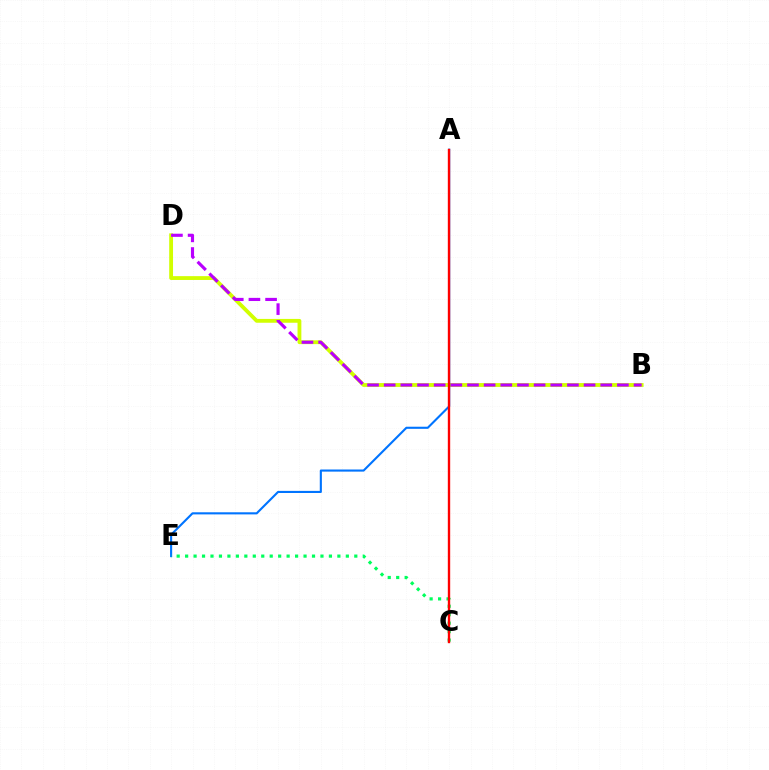{('B', 'D'): [{'color': '#d1ff00', 'line_style': 'solid', 'thickness': 2.76}, {'color': '#b900ff', 'line_style': 'dashed', 'thickness': 2.26}], ('A', 'E'): [{'color': '#0074ff', 'line_style': 'solid', 'thickness': 1.52}], ('C', 'E'): [{'color': '#00ff5c', 'line_style': 'dotted', 'thickness': 2.3}], ('A', 'C'): [{'color': '#ff0000', 'line_style': 'solid', 'thickness': 1.71}]}